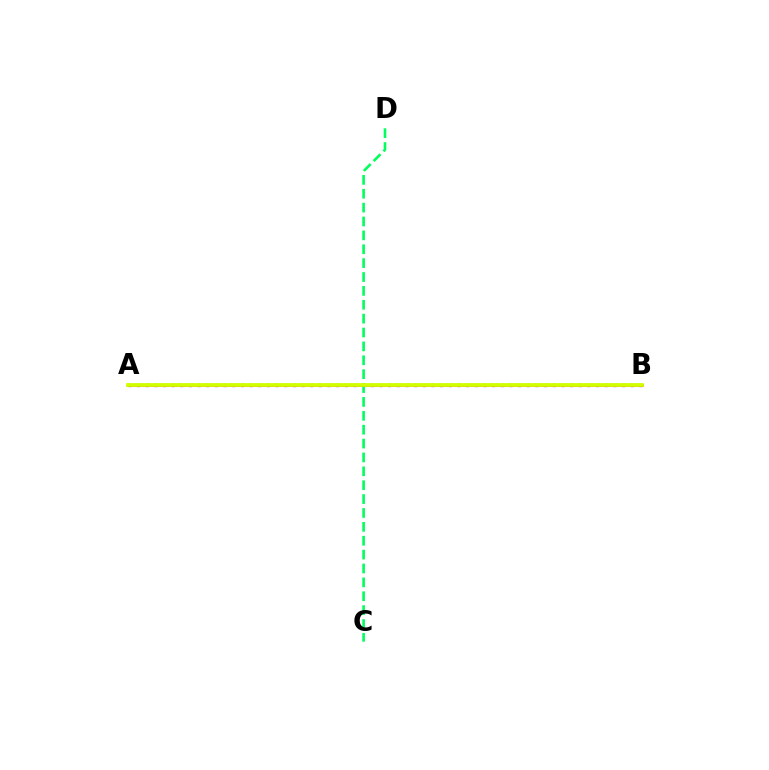{('A', 'B'): [{'color': '#b900ff', 'line_style': 'dotted', 'thickness': 2.35}, {'color': '#ff0000', 'line_style': 'solid', 'thickness': 1.8}, {'color': '#0074ff', 'line_style': 'dotted', 'thickness': 1.72}, {'color': '#d1ff00', 'line_style': 'solid', 'thickness': 2.71}], ('C', 'D'): [{'color': '#00ff5c', 'line_style': 'dashed', 'thickness': 1.89}]}